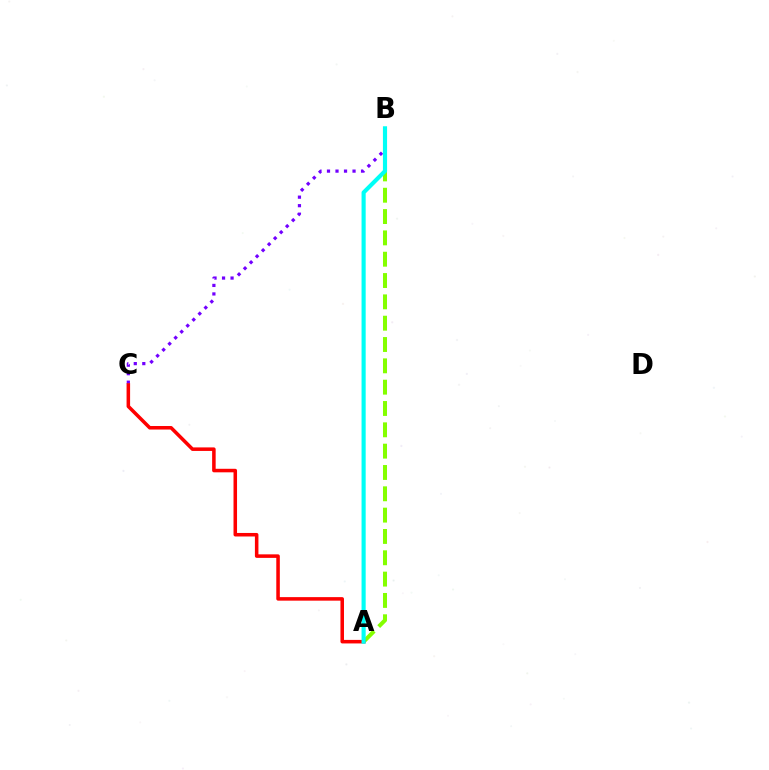{('B', 'C'): [{'color': '#7200ff', 'line_style': 'dotted', 'thickness': 2.31}], ('A', 'B'): [{'color': '#84ff00', 'line_style': 'dashed', 'thickness': 2.9}, {'color': '#00fff6', 'line_style': 'solid', 'thickness': 2.97}], ('A', 'C'): [{'color': '#ff0000', 'line_style': 'solid', 'thickness': 2.54}]}